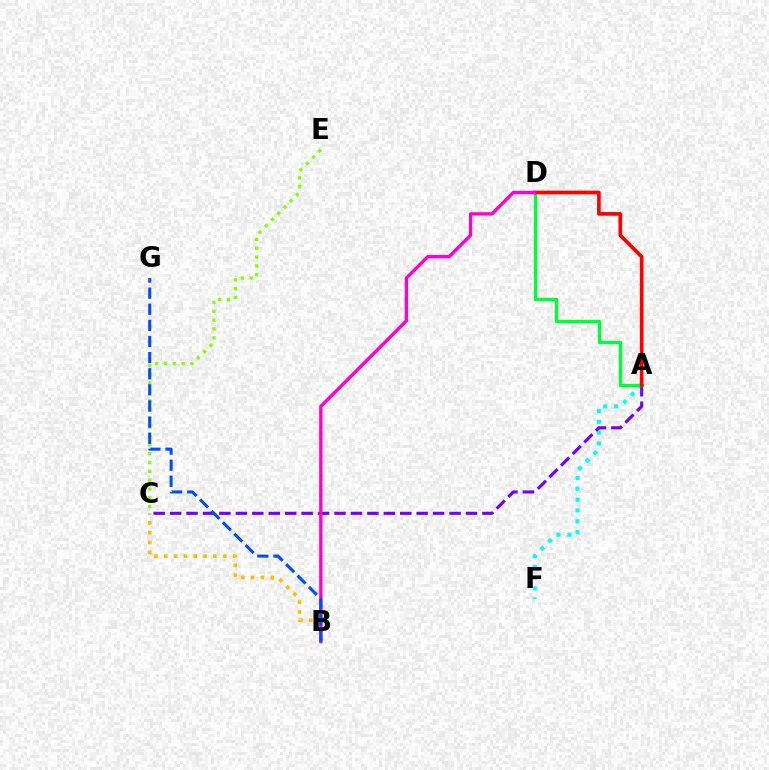{('A', 'F'): [{'color': '#00fff6', 'line_style': 'dotted', 'thickness': 2.94}], ('C', 'E'): [{'color': '#84ff00', 'line_style': 'dotted', 'thickness': 2.4}], ('A', 'C'): [{'color': '#7200ff', 'line_style': 'dashed', 'thickness': 2.23}], ('A', 'D'): [{'color': '#00ff39', 'line_style': 'solid', 'thickness': 2.41}, {'color': '#ff0000', 'line_style': 'solid', 'thickness': 2.64}], ('B', 'C'): [{'color': '#ffbd00', 'line_style': 'dotted', 'thickness': 2.67}], ('B', 'D'): [{'color': '#ff00cf', 'line_style': 'solid', 'thickness': 2.41}], ('B', 'G'): [{'color': '#004bff', 'line_style': 'dashed', 'thickness': 2.19}]}